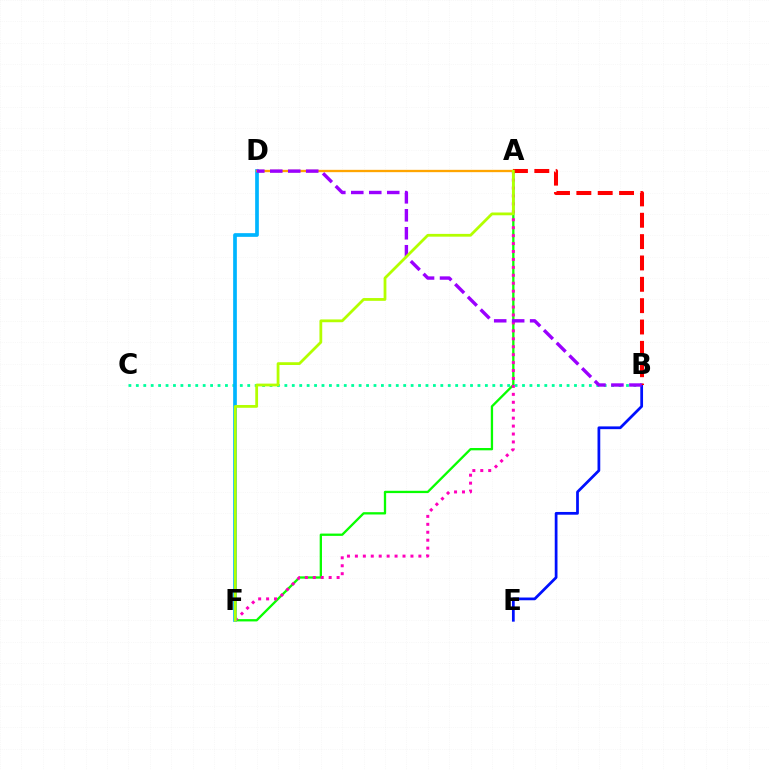{('A', 'F'): [{'color': '#08ff00', 'line_style': 'solid', 'thickness': 1.66}, {'color': '#ff00bd', 'line_style': 'dotted', 'thickness': 2.16}, {'color': '#b3ff00', 'line_style': 'solid', 'thickness': 2.0}], ('B', 'C'): [{'color': '#00ff9d', 'line_style': 'dotted', 'thickness': 2.02}], ('B', 'E'): [{'color': '#0010ff', 'line_style': 'solid', 'thickness': 1.98}], ('D', 'F'): [{'color': '#00b5ff', 'line_style': 'solid', 'thickness': 2.66}], ('A', 'D'): [{'color': '#ffa500', 'line_style': 'solid', 'thickness': 1.67}], ('A', 'B'): [{'color': '#ff0000', 'line_style': 'dashed', 'thickness': 2.9}], ('B', 'D'): [{'color': '#9b00ff', 'line_style': 'dashed', 'thickness': 2.44}]}